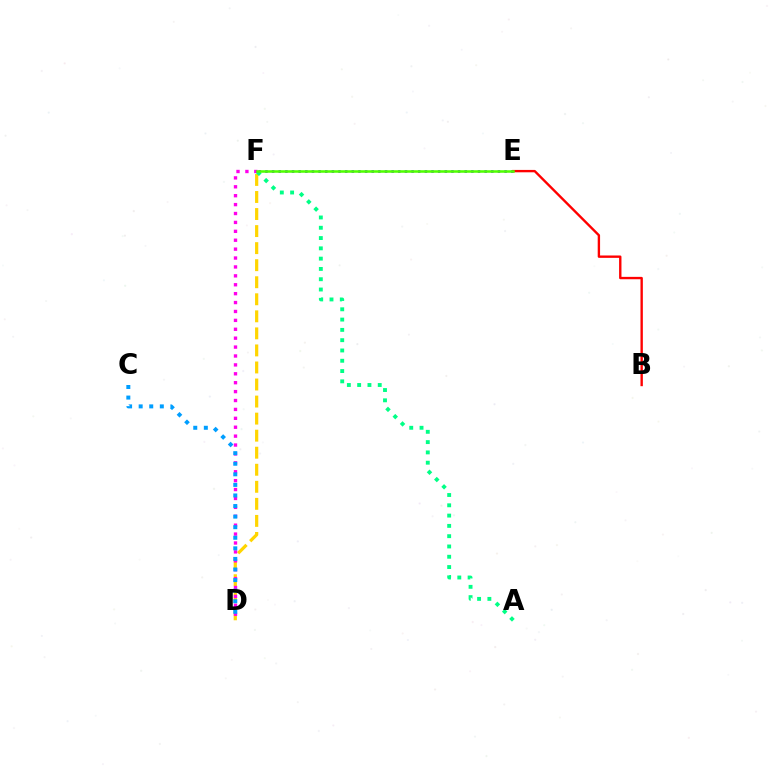{('D', 'F'): [{'color': '#ffd500', 'line_style': 'dashed', 'thickness': 2.32}, {'color': '#ff00ed', 'line_style': 'dotted', 'thickness': 2.42}], ('E', 'F'): [{'color': '#3700ff', 'line_style': 'dotted', 'thickness': 1.8}, {'color': '#4fff00', 'line_style': 'solid', 'thickness': 1.81}], ('B', 'E'): [{'color': '#ff0000', 'line_style': 'solid', 'thickness': 1.71}], ('C', 'D'): [{'color': '#009eff', 'line_style': 'dotted', 'thickness': 2.87}], ('A', 'F'): [{'color': '#00ff86', 'line_style': 'dotted', 'thickness': 2.8}]}